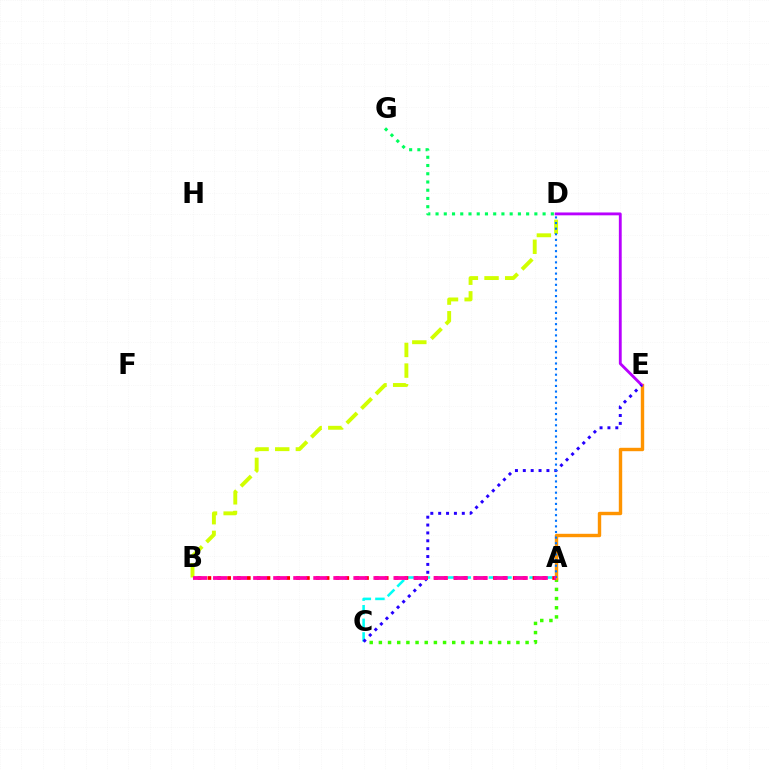{('A', 'C'): [{'color': '#00fff6', 'line_style': 'dashed', 'thickness': 1.85}, {'color': '#3dff00', 'line_style': 'dotted', 'thickness': 2.49}], ('A', 'E'): [{'color': '#ff9400', 'line_style': 'solid', 'thickness': 2.45}], ('B', 'D'): [{'color': '#d1ff00', 'line_style': 'dashed', 'thickness': 2.8}], ('D', 'G'): [{'color': '#00ff5c', 'line_style': 'dotted', 'thickness': 2.24}], ('D', 'E'): [{'color': '#b900ff', 'line_style': 'solid', 'thickness': 2.05}], ('C', 'E'): [{'color': '#2500ff', 'line_style': 'dotted', 'thickness': 2.14}], ('A', 'D'): [{'color': '#0074ff', 'line_style': 'dotted', 'thickness': 1.53}], ('A', 'B'): [{'color': '#ff0000', 'line_style': 'dotted', 'thickness': 2.68}, {'color': '#ff00ac', 'line_style': 'dashed', 'thickness': 2.72}]}